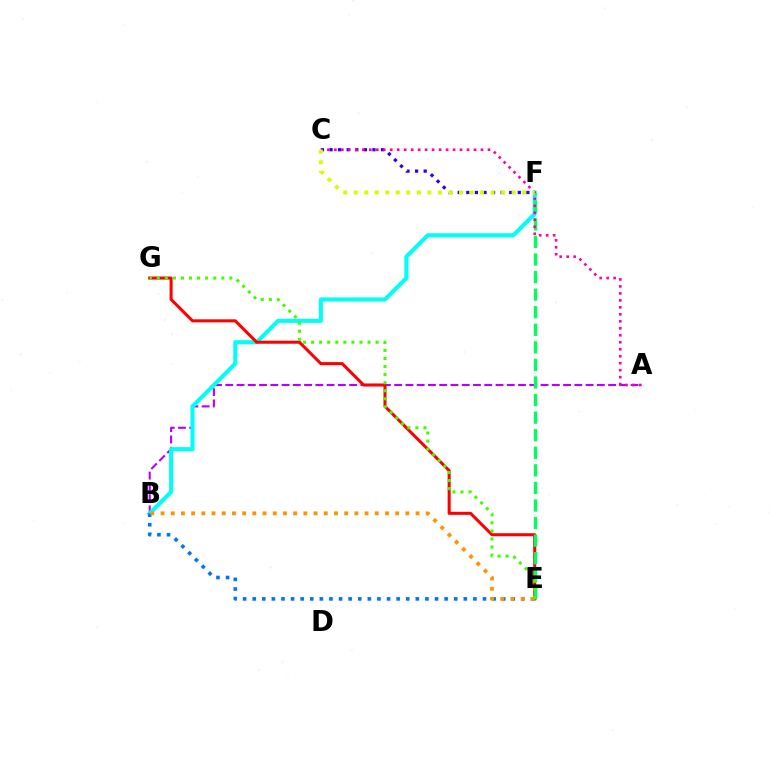{('A', 'B'): [{'color': '#b900ff', 'line_style': 'dashed', 'thickness': 1.53}], ('B', 'F'): [{'color': '#00fff6', 'line_style': 'solid', 'thickness': 2.94}], ('C', 'F'): [{'color': '#2500ff', 'line_style': 'dotted', 'thickness': 2.33}, {'color': '#d1ff00', 'line_style': 'dotted', 'thickness': 2.86}], ('E', 'G'): [{'color': '#ff0000', 'line_style': 'solid', 'thickness': 2.19}, {'color': '#3dff00', 'line_style': 'dotted', 'thickness': 2.19}], ('E', 'F'): [{'color': '#00ff5c', 'line_style': 'dashed', 'thickness': 2.39}], ('A', 'C'): [{'color': '#ff00ac', 'line_style': 'dotted', 'thickness': 1.9}], ('B', 'E'): [{'color': '#0074ff', 'line_style': 'dotted', 'thickness': 2.61}, {'color': '#ff9400', 'line_style': 'dotted', 'thickness': 2.77}]}